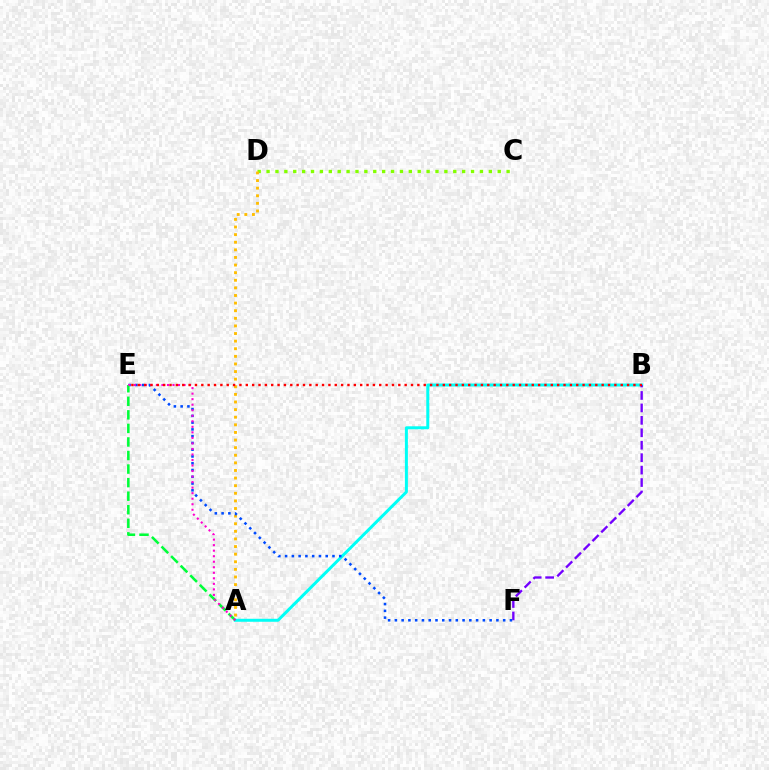{('A', 'B'): [{'color': '#00fff6', 'line_style': 'solid', 'thickness': 2.15}], ('C', 'D'): [{'color': '#84ff00', 'line_style': 'dotted', 'thickness': 2.42}], ('A', 'D'): [{'color': '#ffbd00', 'line_style': 'dotted', 'thickness': 2.07}], ('B', 'F'): [{'color': '#7200ff', 'line_style': 'dashed', 'thickness': 1.69}], ('E', 'F'): [{'color': '#004bff', 'line_style': 'dotted', 'thickness': 1.84}], ('A', 'E'): [{'color': '#00ff39', 'line_style': 'dashed', 'thickness': 1.84}, {'color': '#ff00cf', 'line_style': 'dotted', 'thickness': 1.5}], ('B', 'E'): [{'color': '#ff0000', 'line_style': 'dotted', 'thickness': 1.73}]}